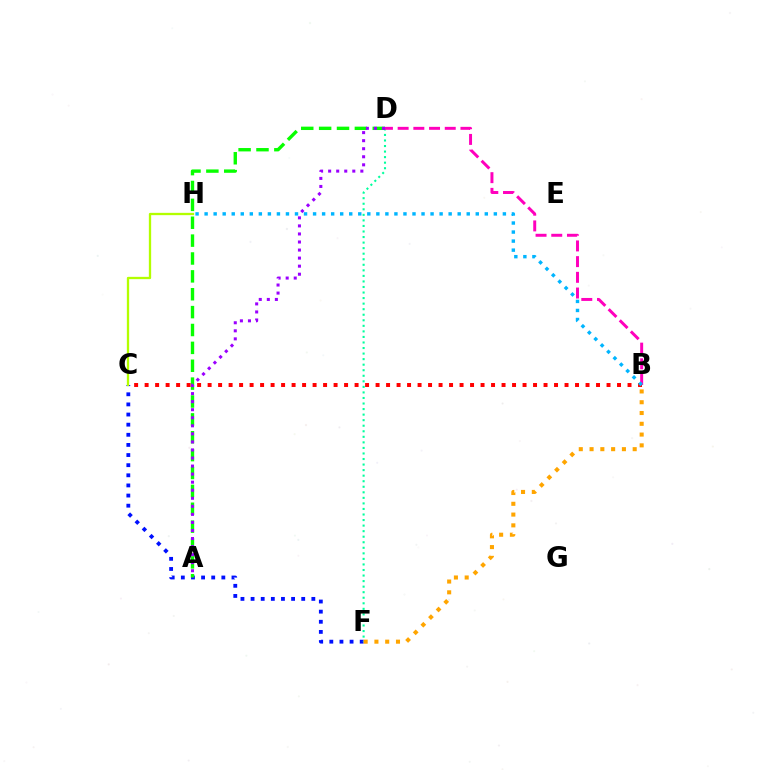{('C', 'F'): [{'color': '#0010ff', 'line_style': 'dotted', 'thickness': 2.75}], ('D', 'F'): [{'color': '#00ff9d', 'line_style': 'dotted', 'thickness': 1.51}], ('A', 'D'): [{'color': '#08ff00', 'line_style': 'dashed', 'thickness': 2.43}, {'color': '#9b00ff', 'line_style': 'dotted', 'thickness': 2.19}], ('B', 'F'): [{'color': '#ffa500', 'line_style': 'dotted', 'thickness': 2.93}], ('B', 'D'): [{'color': '#ff00bd', 'line_style': 'dashed', 'thickness': 2.13}], ('B', 'C'): [{'color': '#ff0000', 'line_style': 'dotted', 'thickness': 2.85}], ('C', 'H'): [{'color': '#b3ff00', 'line_style': 'solid', 'thickness': 1.67}], ('B', 'H'): [{'color': '#00b5ff', 'line_style': 'dotted', 'thickness': 2.46}]}